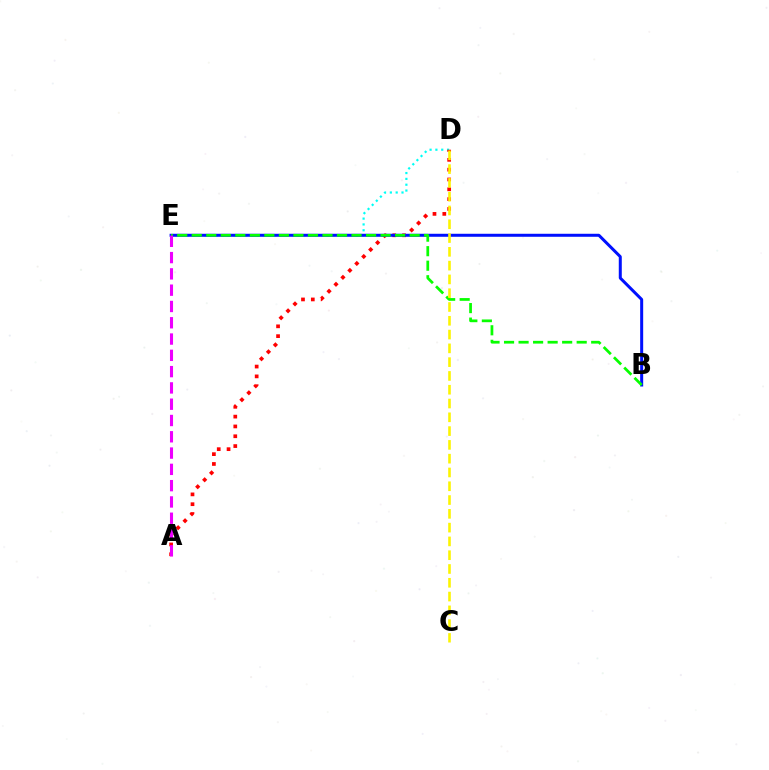{('D', 'E'): [{'color': '#00fff6', 'line_style': 'dotted', 'thickness': 1.58}], ('A', 'D'): [{'color': '#ff0000', 'line_style': 'dotted', 'thickness': 2.67}], ('B', 'E'): [{'color': '#0010ff', 'line_style': 'solid', 'thickness': 2.17}, {'color': '#08ff00', 'line_style': 'dashed', 'thickness': 1.97}], ('C', 'D'): [{'color': '#fcf500', 'line_style': 'dashed', 'thickness': 1.87}], ('A', 'E'): [{'color': '#ee00ff', 'line_style': 'dashed', 'thickness': 2.21}]}